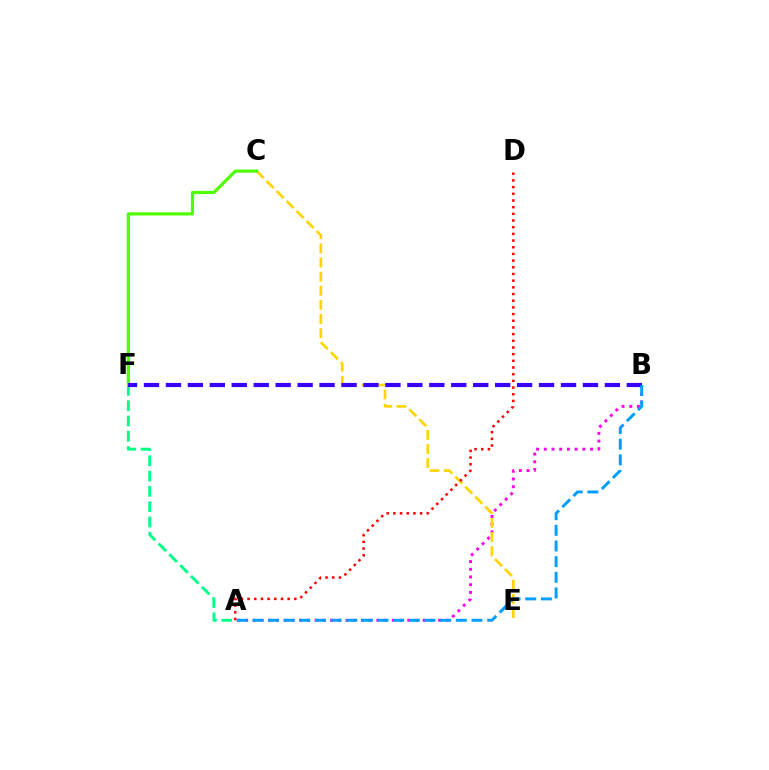{('A', 'B'): [{'color': '#ff00ed', 'line_style': 'dotted', 'thickness': 2.1}, {'color': '#009eff', 'line_style': 'dashed', 'thickness': 2.13}], ('A', 'F'): [{'color': '#00ff86', 'line_style': 'dashed', 'thickness': 2.08}], ('C', 'E'): [{'color': '#ffd500', 'line_style': 'dashed', 'thickness': 1.92}], ('C', 'F'): [{'color': '#4fff00', 'line_style': 'solid', 'thickness': 2.28}], ('B', 'F'): [{'color': '#3700ff', 'line_style': 'dashed', 'thickness': 2.98}], ('A', 'D'): [{'color': '#ff0000', 'line_style': 'dotted', 'thickness': 1.82}]}